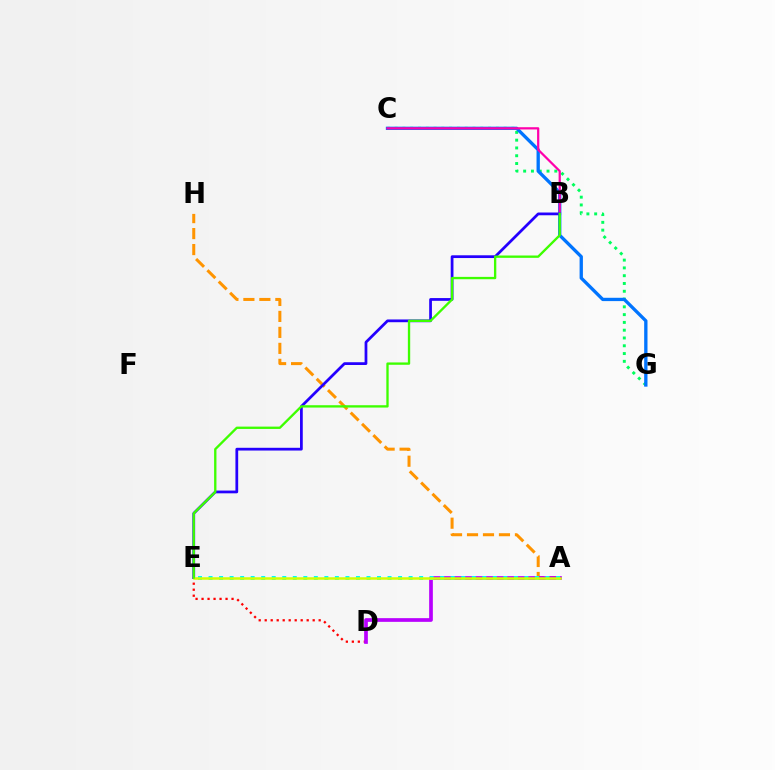{('C', 'G'): [{'color': '#00ff5c', 'line_style': 'dotted', 'thickness': 2.12}, {'color': '#0074ff', 'line_style': 'solid', 'thickness': 2.39}], ('A', 'H'): [{'color': '#ff9400', 'line_style': 'dashed', 'thickness': 2.17}], ('D', 'E'): [{'color': '#ff0000', 'line_style': 'dotted', 'thickness': 1.63}], ('A', 'D'): [{'color': '#b900ff', 'line_style': 'solid', 'thickness': 2.66}], ('A', 'E'): [{'color': '#00fff6', 'line_style': 'dotted', 'thickness': 2.86}, {'color': '#d1ff00', 'line_style': 'solid', 'thickness': 1.81}], ('B', 'C'): [{'color': '#ff00ac', 'line_style': 'solid', 'thickness': 1.61}], ('B', 'E'): [{'color': '#2500ff', 'line_style': 'solid', 'thickness': 1.98}, {'color': '#3dff00', 'line_style': 'solid', 'thickness': 1.68}]}